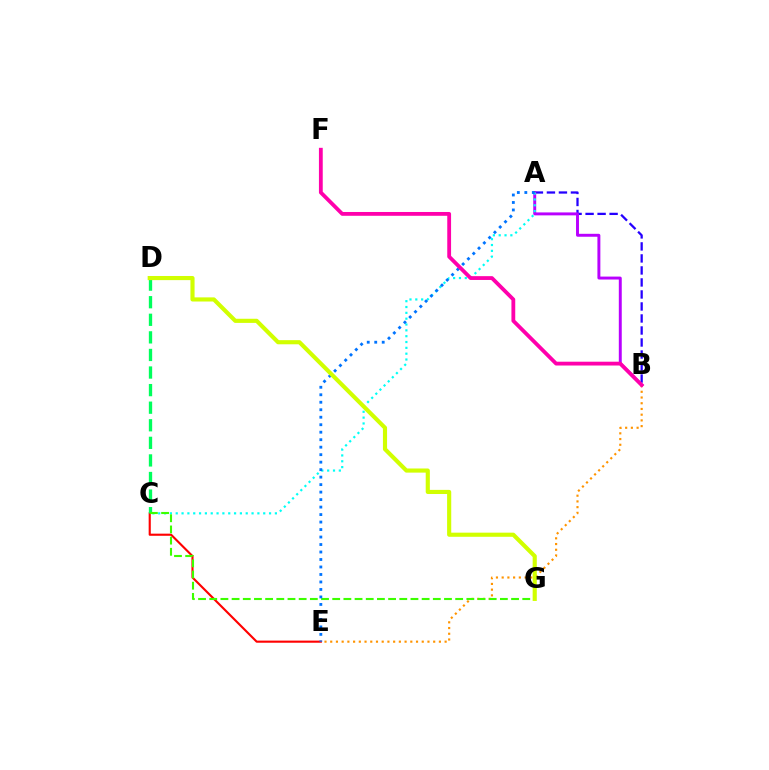{('A', 'B'): [{'color': '#2500ff', 'line_style': 'dashed', 'thickness': 1.63}, {'color': '#b900ff', 'line_style': 'solid', 'thickness': 2.12}], ('C', 'E'): [{'color': '#ff0000', 'line_style': 'solid', 'thickness': 1.53}], ('C', 'D'): [{'color': '#00ff5c', 'line_style': 'dashed', 'thickness': 2.39}], ('B', 'E'): [{'color': '#ff9400', 'line_style': 'dotted', 'thickness': 1.55}], ('A', 'C'): [{'color': '#00fff6', 'line_style': 'dotted', 'thickness': 1.58}], ('C', 'G'): [{'color': '#3dff00', 'line_style': 'dashed', 'thickness': 1.52}], ('A', 'E'): [{'color': '#0074ff', 'line_style': 'dotted', 'thickness': 2.03}], ('B', 'F'): [{'color': '#ff00ac', 'line_style': 'solid', 'thickness': 2.74}], ('D', 'G'): [{'color': '#d1ff00', 'line_style': 'solid', 'thickness': 2.98}]}